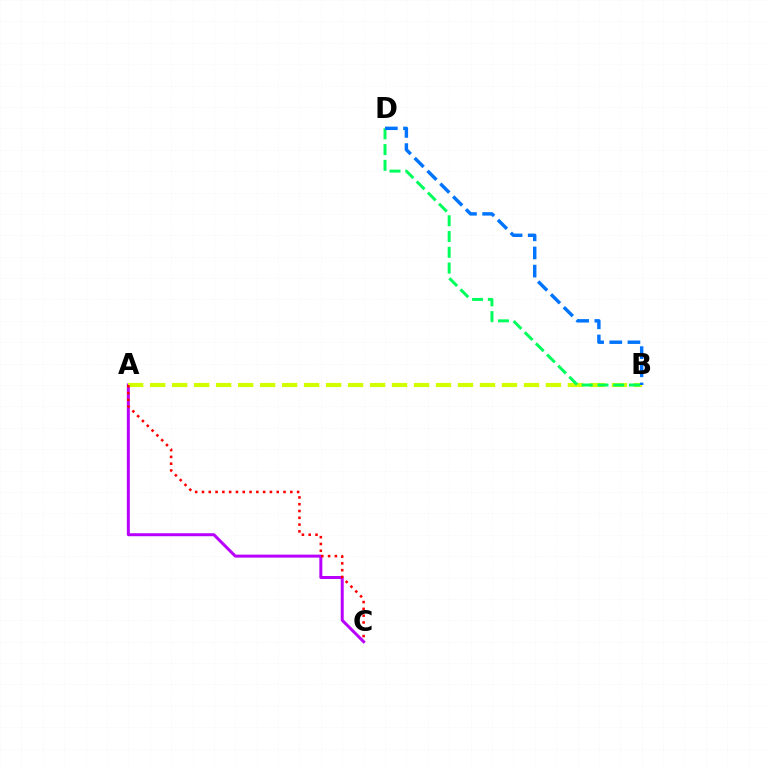{('A', 'C'): [{'color': '#b900ff', 'line_style': 'solid', 'thickness': 2.16}, {'color': '#ff0000', 'line_style': 'dotted', 'thickness': 1.85}], ('A', 'B'): [{'color': '#d1ff00', 'line_style': 'dashed', 'thickness': 2.99}], ('B', 'D'): [{'color': '#00ff5c', 'line_style': 'dashed', 'thickness': 2.14}, {'color': '#0074ff', 'line_style': 'dashed', 'thickness': 2.47}]}